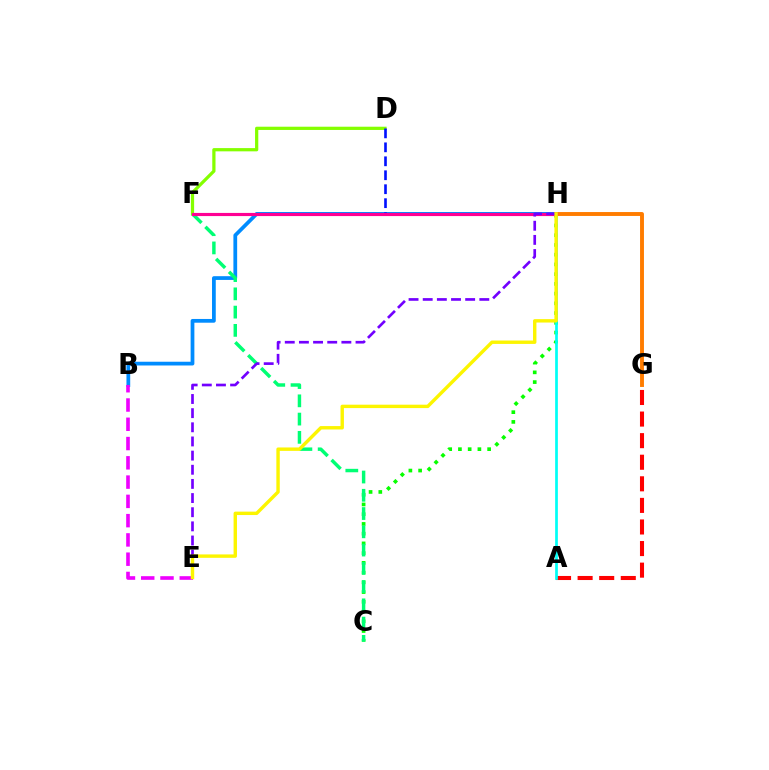{('B', 'H'): [{'color': '#008cff', 'line_style': 'solid', 'thickness': 2.7}], ('C', 'H'): [{'color': '#08ff00', 'line_style': 'dotted', 'thickness': 2.64}], ('G', 'H'): [{'color': '#ff7c00', 'line_style': 'solid', 'thickness': 2.81}], ('D', 'F'): [{'color': '#84ff00', 'line_style': 'solid', 'thickness': 2.33}], ('A', 'G'): [{'color': '#ff0000', 'line_style': 'dashed', 'thickness': 2.93}], ('A', 'H'): [{'color': '#00fff6', 'line_style': 'solid', 'thickness': 1.96}], ('B', 'E'): [{'color': '#ee00ff', 'line_style': 'dashed', 'thickness': 2.62}], ('D', 'H'): [{'color': '#0010ff', 'line_style': 'dashed', 'thickness': 1.9}], ('C', 'F'): [{'color': '#00ff74', 'line_style': 'dashed', 'thickness': 2.48}], ('F', 'H'): [{'color': '#ff0094', 'line_style': 'solid', 'thickness': 2.27}], ('E', 'H'): [{'color': '#7200ff', 'line_style': 'dashed', 'thickness': 1.92}, {'color': '#fcf500', 'line_style': 'solid', 'thickness': 2.45}]}